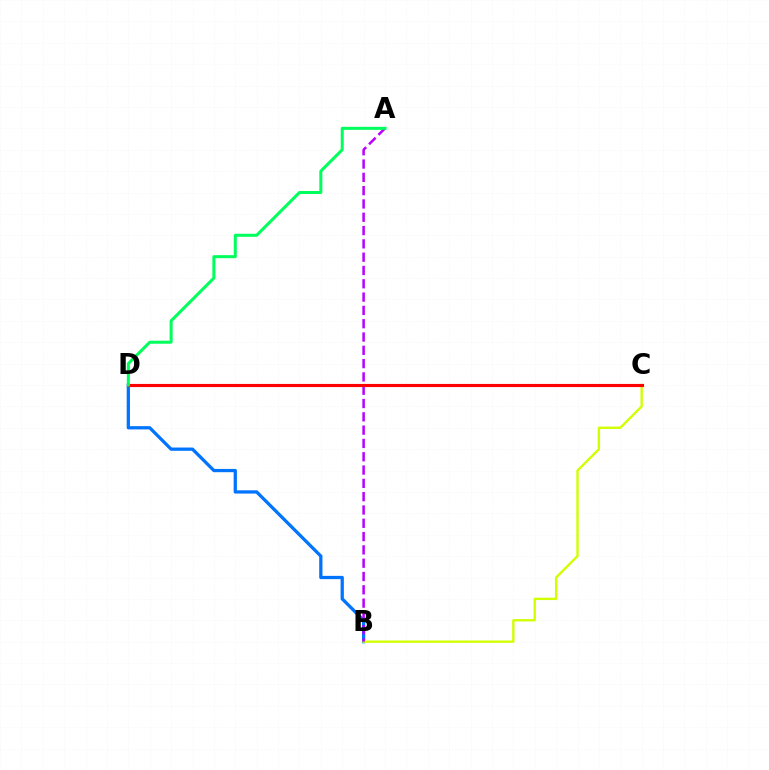{('B', 'D'): [{'color': '#0074ff', 'line_style': 'solid', 'thickness': 2.35}], ('B', 'C'): [{'color': '#d1ff00', 'line_style': 'solid', 'thickness': 1.7}], ('A', 'B'): [{'color': '#b900ff', 'line_style': 'dashed', 'thickness': 1.81}], ('C', 'D'): [{'color': '#ff0000', 'line_style': 'solid', 'thickness': 2.26}], ('A', 'D'): [{'color': '#00ff5c', 'line_style': 'solid', 'thickness': 2.18}]}